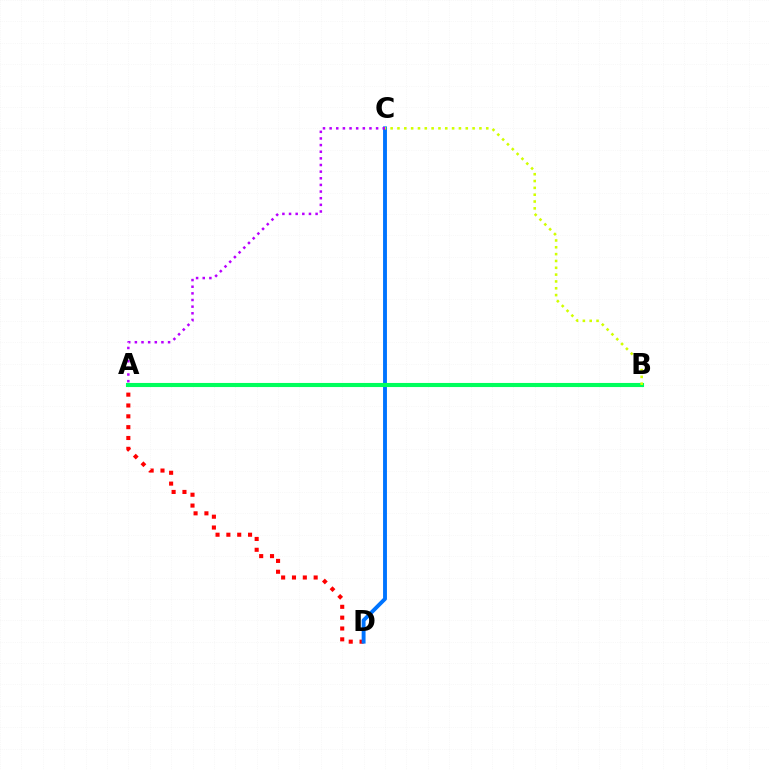{('A', 'D'): [{'color': '#ff0000', 'line_style': 'dotted', 'thickness': 2.94}], ('C', 'D'): [{'color': '#0074ff', 'line_style': 'solid', 'thickness': 2.8}], ('A', 'B'): [{'color': '#00ff5c', 'line_style': 'solid', 'thickness': 2.95}], ('B', 'C'): [{'color': '#d1ff00', 'line_style': 'dotted', 'thickness': 1.86}], ('A', 'C'): [{'color': '#b900ff', 'line_style': 'dotted', 'thickness': 1.8}]}